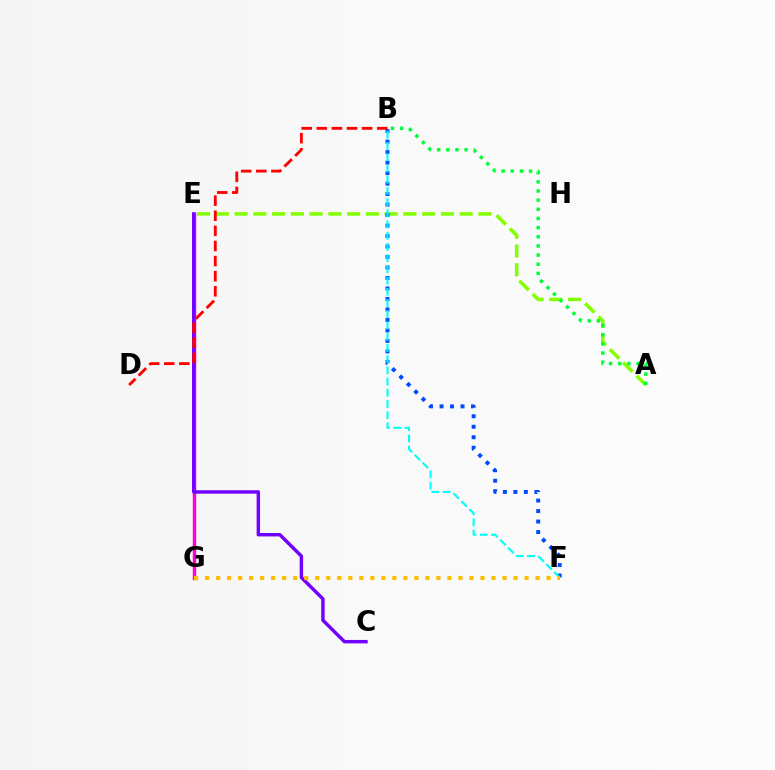{('E', 'G'): [{'color': '#ff00cf', 'line_style': 'solid', 'thickness': 2.49}], ('C', 'E'): [{'color': '#7200ff', 'line_style': 'solid', 'thickness': 2.47}], ('A', 'E'): [{'color': '#84ff00', 'line_style': 'dashed', 'thickness': 2.55}], ('B', 'F'): [{'color': '#004bff', 'line_style': 'dotted', 'thickness': 2.85}, {'color': '#00fff6', 'line_style': 'dashed', 'thickness': 1.52}], ('A', 'B'): [{'color': '#00ff39', 'line_style': 'dotted', 'thickness': 2.49}], ('F', 'G'): [{'color': '#ffbd00', 'line_style': 'dotted', 'thickness': 2.99}], ('B', 'D'): [{'color': '#ff0000', 'line_style': 'dashed', 'thickness': 2.05}]}